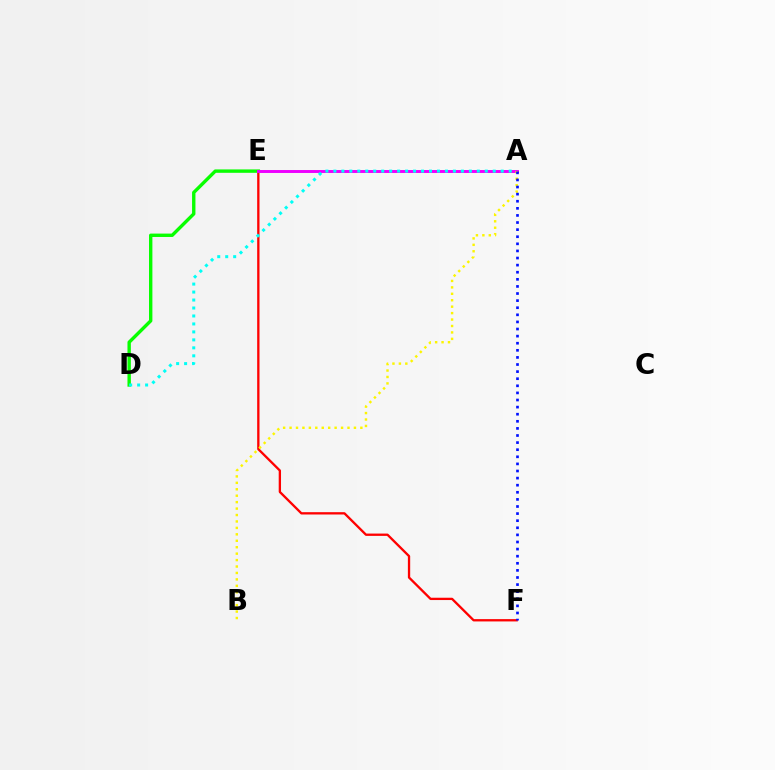{('E', 'F'): [{'color': '#ff0000', 'line_style': 'solid', 'thickness': 1.67}], ('D', 'E'): [{'color': '#08ff00', 'line_style': 'solid', 'thickness': 2.44}], ('A', 'E'): [{'color': '#ee00ff', 'line_style': 'solid', 'thickness': 2.12}], ('A', 'B'): [{'color': '#fcf500', 'line_style': 'dotted', 'thickness': 1.75}], ('A', 'F'): [{'color': '#0010ff', 'line_style': 'dotted', 'thickness': 1.93}], ('A', 'D'): [{'color': '#00fff6', 'line_style': 'dotted', 'thickness': 2.17}]}